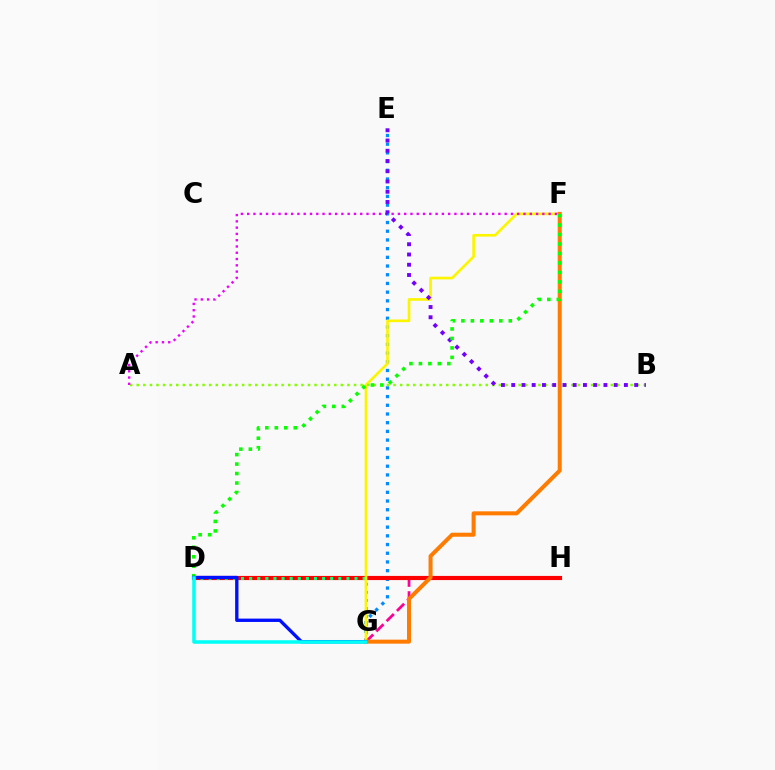{('E', 'G'): [{'color': '#008cff', 'line_style': 'dotted', 'thickness': 2.36}], ('G', 'H'): [{'color': '#ff0094', 'line_style': 'dashed', 'thickness': 1.98}], ('D', 'H'): [{'color': '#ff0000', 'line_style': 'solid', 'thickness': 2.99}], ('D', 'G'): [{'color': '#00ff74', 'line_style': 'dotted', 'thickness': 2.2}, {'color': '#0010ff', 'line_style': 'solid', 'thickness': 2.41}, {'color': '#00fff6', 'line_style': 'solid', 'thickness': 2.54}], ('F', 'G'): [{'color': '#fcf500', 'line_style': 'solid', 'thickness': 1.92}, {'color': '#ff7c00', 'line_style': 'solid', 'thickness': 2.89}], ('A', 'B'): [{'color': '#84ff00', 'line_style': 'dotted', 'thickness': 1.79}], ('A', 'F'): [{'color': '#ee00ff', 'line_style': 'dotted', 'thickness': 1.71}], ('B', 'E'): [{'color': '#7200ff', 'line_style': 'dotted', 'thickness': 2.78}], ('D', 'F'): [{'color': '#08ff00', 'line_style': 'dotted', 'thickness': 2.57}]}